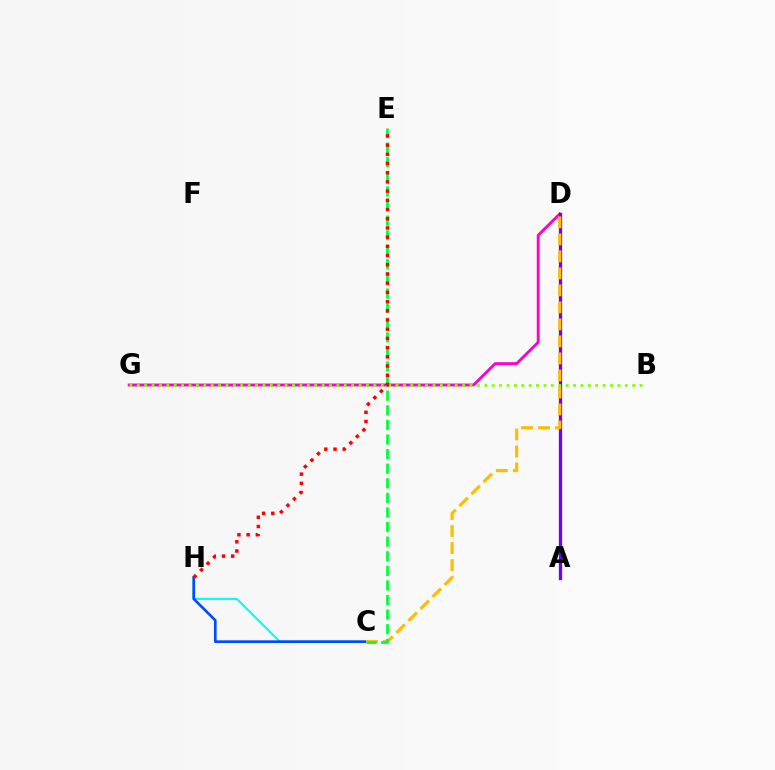{('C', 'H'): [{'color': '#00fff6', 'line_style': 'solid', 'thickness': 1.52}, {'color': '#004bff', 'line_style': 'solid', 'thickness': 1.92}], ('D', 'G'): [{'color': '#ff00cf', 'line_style': 'solid', 'thickness': 2.08}], ('A', 'D'): [{'color': '#7200ff', 'line_style': 'solid', 'thickness': 2.37}], ('C', 'D'): [{'color': '#ffbd00', 'line_style': 'dashed', 'thickness': 2.31}], ('C', 'E'): [{'color': '#00ff39', 'line_style': 'dashed', 'thickness': 1.98}], ('B', 'G'): [{'color': '#84ff00', 'line_style': 'dotted', 'thickness': 2.01}], ('E', 'H'): [{'color': '#ff0000', 'line_style': 'dotted', 'thickness': 2.5}]}